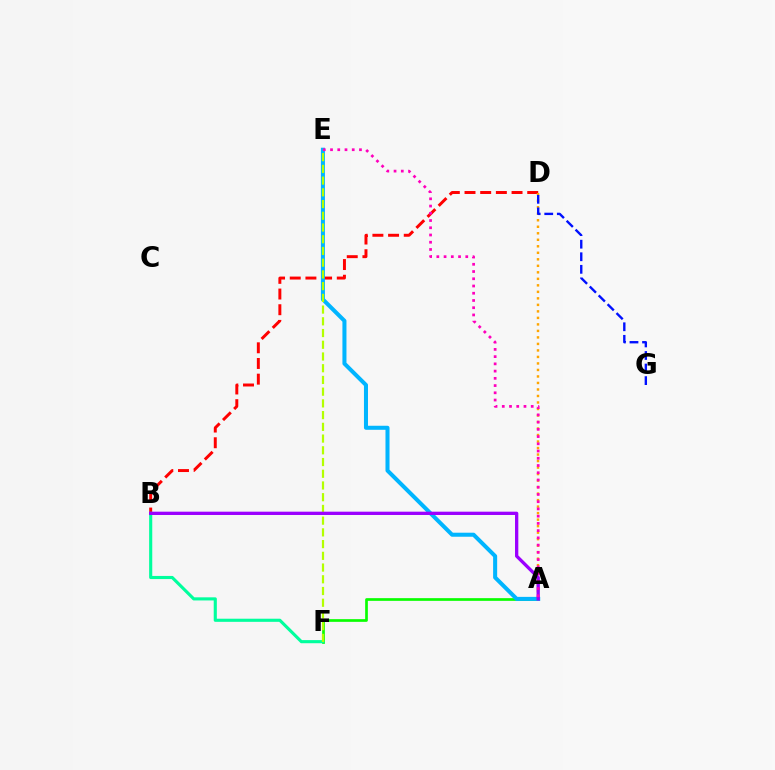{('B', 'D'): [{'color': '#ff0000', 'line_style': 'dashed', 'thickness': 2.13}], ('A', 'F'): [{'color': '#08ff00', 'line_style': 'solid', 'thickness': 1.94}], ('A', 'D'): [{'color': '#ffa500', 'line_style': 'dotted', 'thickness': 1.77}], ('D', 'G'): [{'color': '#0010ff', 'line_style': 'dashed', 'thickness': 1.71}], ('B', 'F'): [{'color': '#00ff9d', 'line_style': 'solid', 'thickness': 2.25}], ('A', 'E'): [{'color': '#00b5ff', 'line_style': 'solid', 'thickness': 2.9}, {'color': '#ff00bd', 'line_style': 'dotted', 'thickness': 1.97}], ('E', 'F'): [{'color': '#b3ff00', 'line_style': 'dashed', 'thickness': 1.59}], ('A', 'B'): [{'color': '#9b00ff', 'line_style': 'solid', 'thickness': 2.38}]}